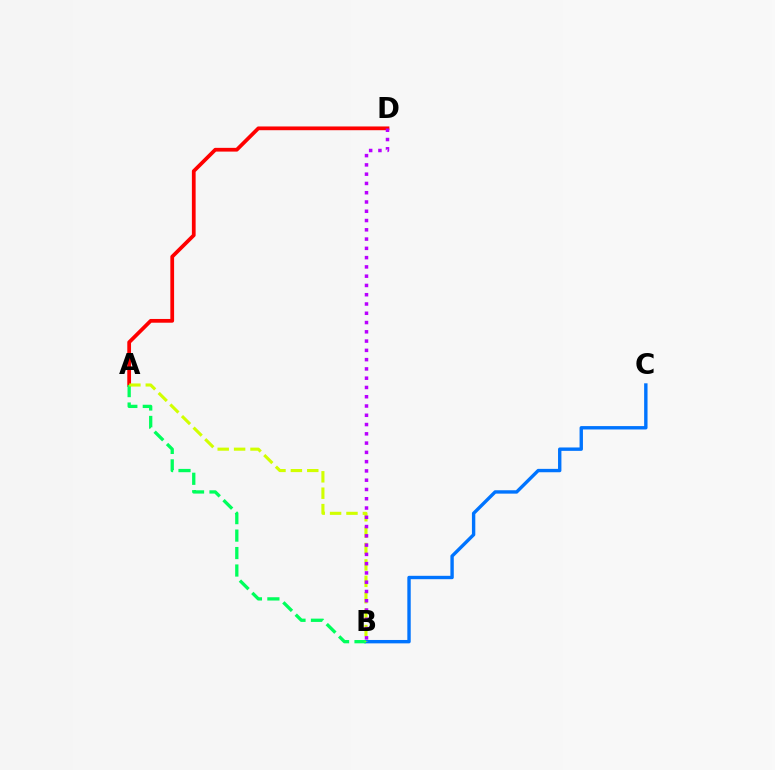{('A', 'D'): [{'color': '#ff0000', 'line_style': 'solid', 'thickness': 2.7}], ('B', 'C'): [{'color': '#0074ff', 'line_style': 'solid', 'thickness': 2.44}], ('A', 'B'): [{'color': '#00ff5c', 'line_style': 'dashed', 'thickness': 2.37}, {'color': '#d1ff00', 'line_style': 'dashed', 'thickness': 2.23}], ('B', 'D'): [{'color': '#b900ff', 'line_style': 'dotted', 'thickness': 2.52}]}